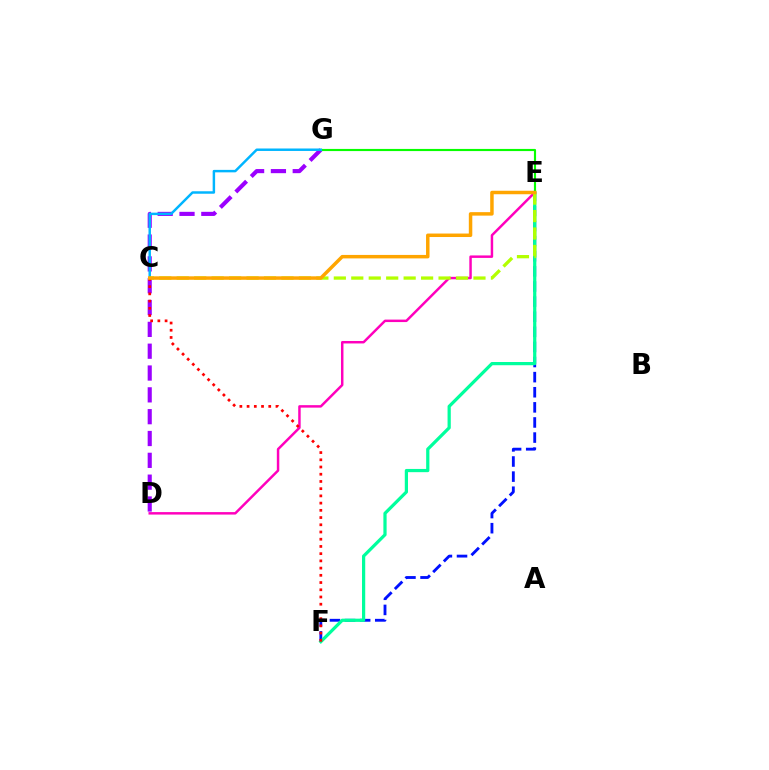{('E', 'F'): [{'color': '#0010ff', 'line_style': 'dashed', 'thickness': 2.05}, {'color': '#00ff9d', 'line_style': 'solid', 'thickness': 2.32}], ('D', 'E'): [{'color': '#ff00bd', 'line_style': 'solid', 'thickness': 1.78}], ('D', 'G'): [{'color': '#9b00ff', 'line_style': 'dashed', 'thickness': 2.97}], ('E', 'G'): [{'color': '#08ff00', 'line_style': 'solid', 'thickness': 1.55}], ('C', 'G'): [{'color': '#00b5ff', 'line_style': 'solid', 'thickness': 1.78}], ('C', 'E'): [{'color': '#b3ff00', 'line_style': 'dashed', 'thickness': 2.37}, {'color': '#ffa500', 'line_style': 'solid', 'thickness': 2.51}], ('C', 'F'): [{'color': '#ff0000', 'line_style': 'dotted', 'thickness': 1.96}]}